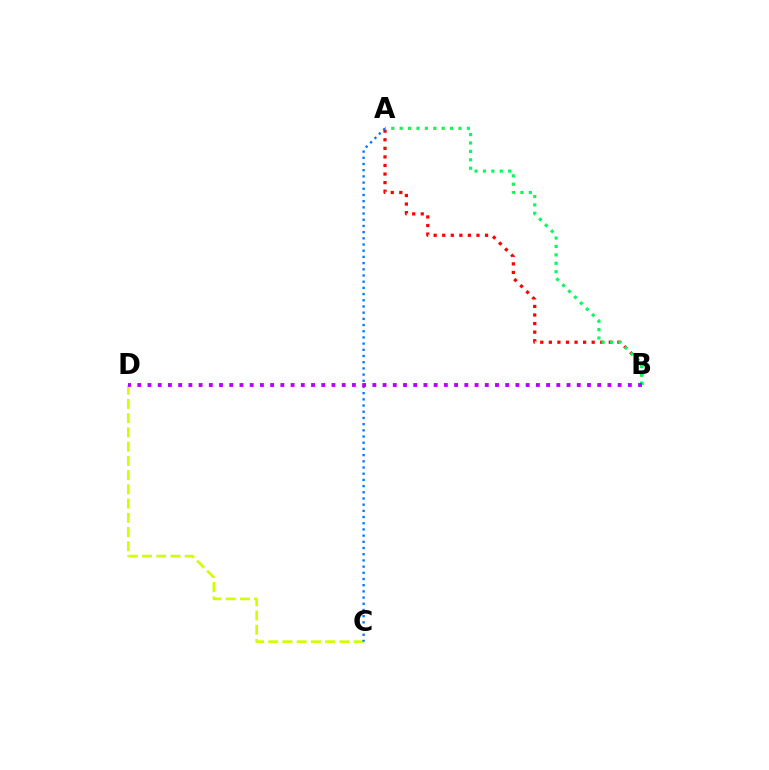{('A', 'B'): [{'color': '#ff0000', 'line_style': 'dotted', 'thickness': 2.33}, {'color': '#00ff5c', 'line_style': 'dotted', 'thickness': 2.28}], ('C', 'D'): [{'color': '#d1ff00', 'line_style': 'dashed', 'thickness': 1.93}], ('A', 'C'): [{'color': '#0074ff', 'line_style': 'dotted', 'thickness': 1.68}], ('B', 'D'): [{'color': '#b900ff', 'line_style': 'dotted', 'thickness': 2.78}]}